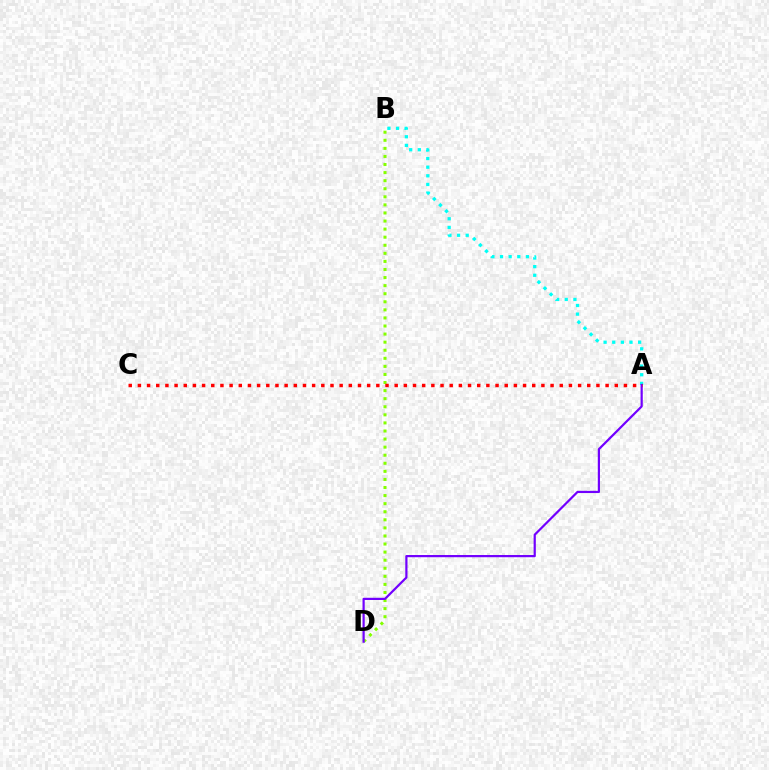{('B', 'D'): [{'color': '#84ff00', 'line_style': 'dotted', 'thickness': 2.19}], ('A', 'B'): [{'color': '#00fff6', 'line_style': 'dotted', 'thickness': 2.35}], ('A', 'D'): [{'color': '#7200ff', 'line_style': 'solid', 'thickness': 1.59}], ('A', 'C'): [{'color': '#ff0000', 'line_style': 'dotted', 'thickness': 2.49}]}